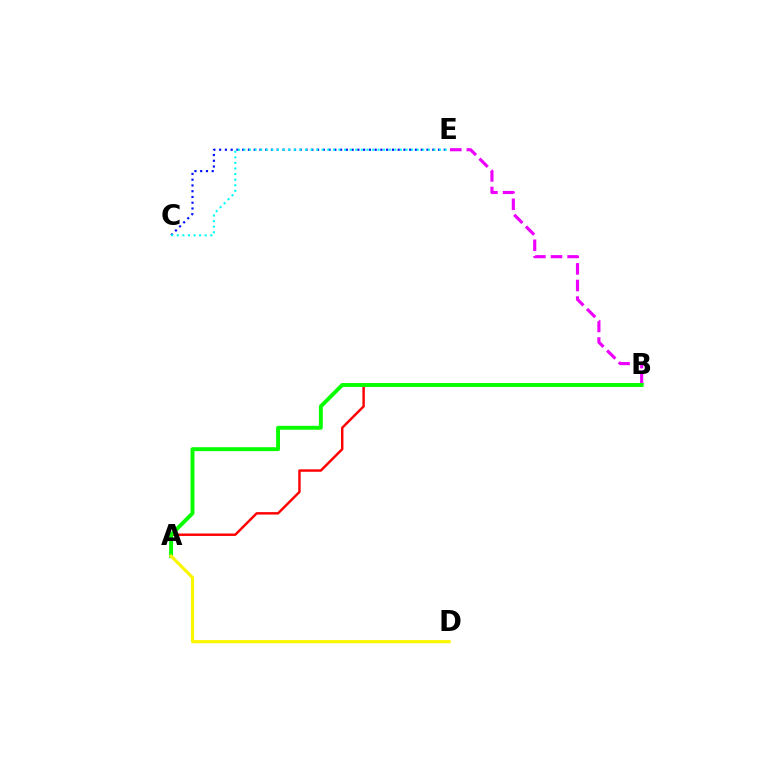{('A', 'B'): [{'color': '#ff0000', 'line_style': 'solid', 'thickness': 1.75}, {'color': '#08ff00', 'line_style': 'solid', 'thickness': 2.81}], ('C', 'E'): [{'color': '#0010ff', 'line_style': 'dotted', 'thickness': 1.56}, {'color': '#00fff6', 'line_style': 'dotted', 'thickness': 1.52}], ('B', 'E'): [{'color': '#ee00ff', 'line_style': 'dashed', 'thickness': 2.26}], ('A', 'D'): [{'color': '#fcf500', 'line_style': 'solid', 'thickness': 2.26}]}